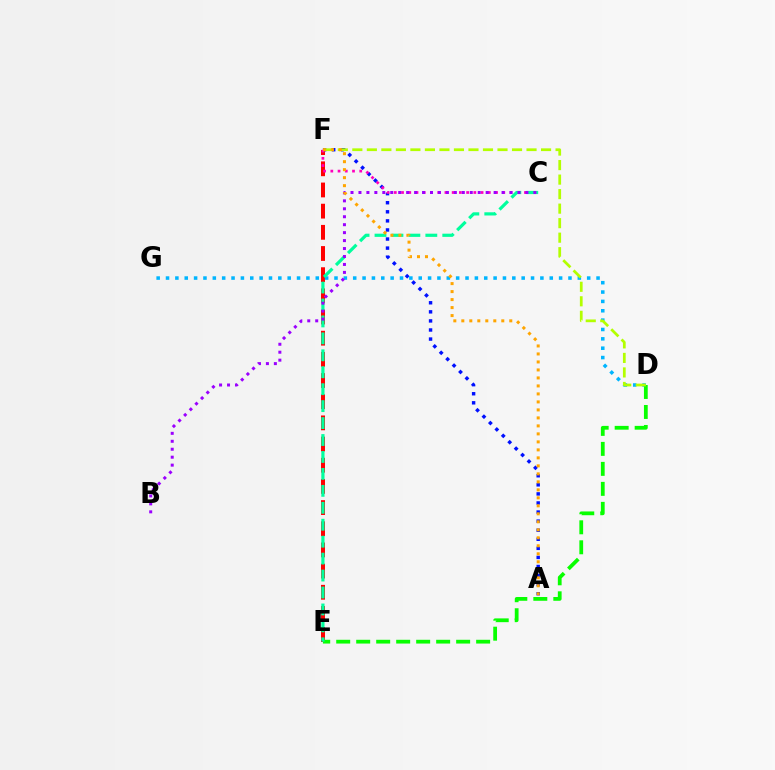{('E', 'F'): [{'color': '#ff0000', 'line_style': 'dashed', 'thickness': 2.88}], ('A', 'F'): [{'color': '#0010ff', 'line_style': 'dotted', 'thickness': 2.47}, {'color': '#ffa500', 'line_style': 'dotted', 'thickness': 2.17}], ('D', 'G'): [{'color': '#00b5ff', 'line_style': 'dotted', 'thickness': 2.54}], ('C', 'F'): [{'color': '#ff00bd', 'line_style': 'dotted', 'thickness': 1.96}], ('D', 'E'): [{'color': '#08ff00', 'line_style': 'dashed', 'thickness': 2.72}], ('C', 'E'): [{'color': '#00ff9d', 'line_style': 'dashed', 'thickness': 2.3}], ('D', 'F'): [{'color': '#b3ff00', 'line_style': 'dashed', 'thickness': 1.97}], ('B', 'C'): [{'color': '#9b00ff', 'line_style': 'dotted', 'thickness': 2.16}]}